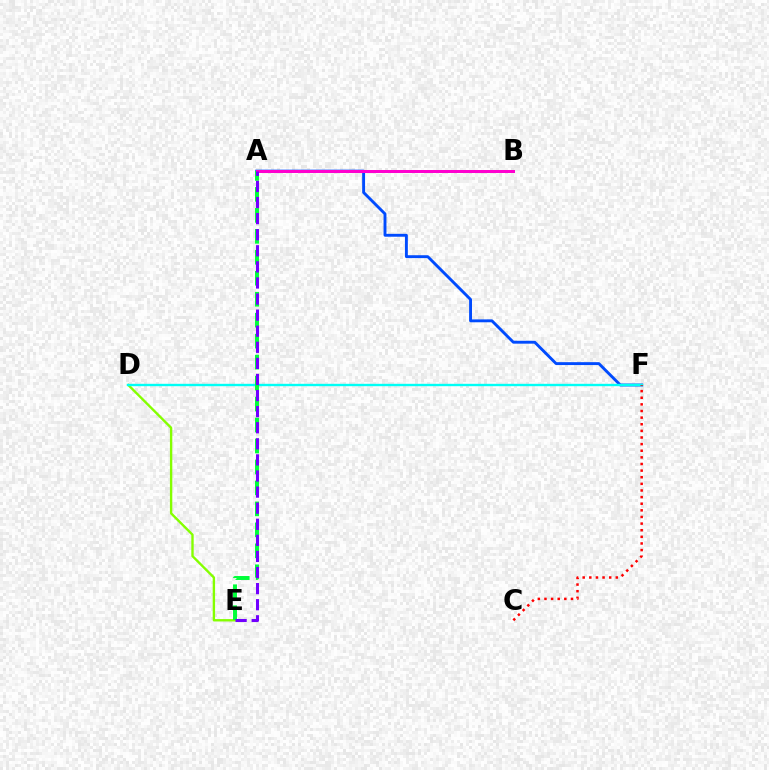{('A', 'B'): [{'color': '#ffbd00', 'line_style': 'dotted', 'thickness': 1.83}, {'color': '#ff00cf', 'line_style': 'solid', 'thickness': 2.16}], ('A', 'F'): [{'color': '#004bff', 'line_style': 'solid', 'thickness': 2.08}], ('D', 'E'): [{'color': '#84ff00', 'line_style': 'solid', 'thickness': 1.71}], ('D', 'F'): [{'color': '#00fff6', 'line_style': 'solid', 'thickness': 1.71}], ('A', 'E'): [{'color': '#00ff39', 'line_style': 'dashed', 'thickness': 2.85}, {'color': '#7200ff', 'line_style': 'dashed', 'thickness': 2.19}], ('C', 'F'): [{'color': '#ff0000', 'line_style': 'dotted', 'thickness': 1.8}]}